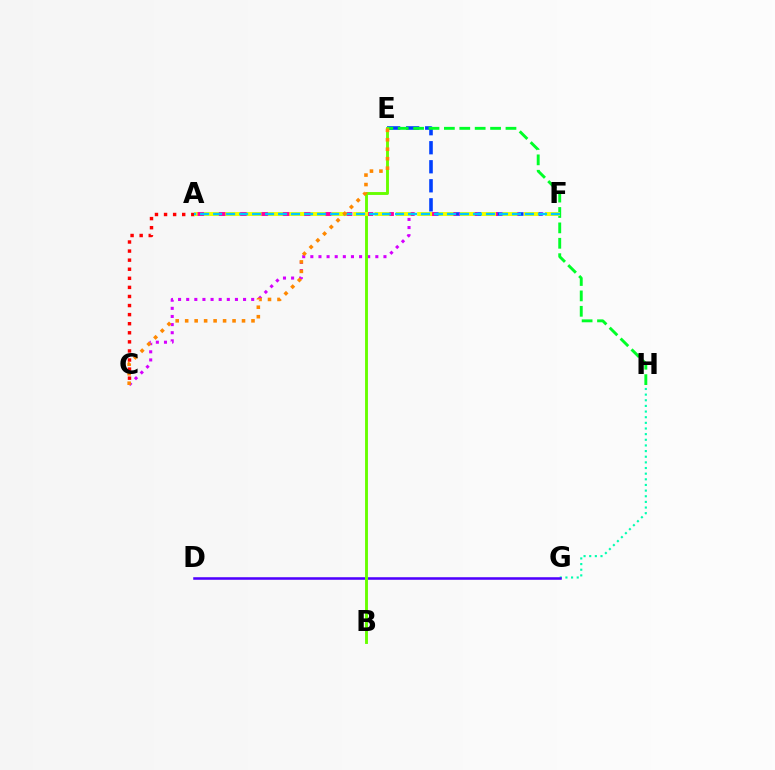{('G', 'H'): [{'color': '#00ffaf', 'line_style': 'dotted', 'thickness': 1.53}], ('D', 'G'): [{'color': '#4f00ff', 'line_style': 'solid', 'thickness': 1.84}], ('A', 'C'): [{'color': '#ff0000', 'line_style': 'dotted', 'thickness': 2.47}], ('E', 'F'): [{'color': '#003fff', 'line_style': 'dashed', 'thickness': 2.59}], ('C', 'F'): [{'color': '#d600ff', 'line_style': 'dotted', 'thickness': 2.21}], ('A', 'F'): [{'color': '#ff00a0', 'line_style': 'dashed', 'thickness': 2.82}, {'color': '#eeff00', 'line_style': 'dashed', 'thickness': 2.9}, {'color': '#00c7ff', 'line_style': 'dashed', 'thickness': 1.77}], ('E', 'H'): [{'color': '#00ff27', 'line_style': 'dashed', 'thickness': 2.09}], ('B', 'E'): [{'color': '#66ff00', 'line_style': 'solid', 'thickness': 2.08}], ('C', 'E'): [{'color': '#ff8800', 'line_style': 'dotted', 'thickness': 2.57}]}